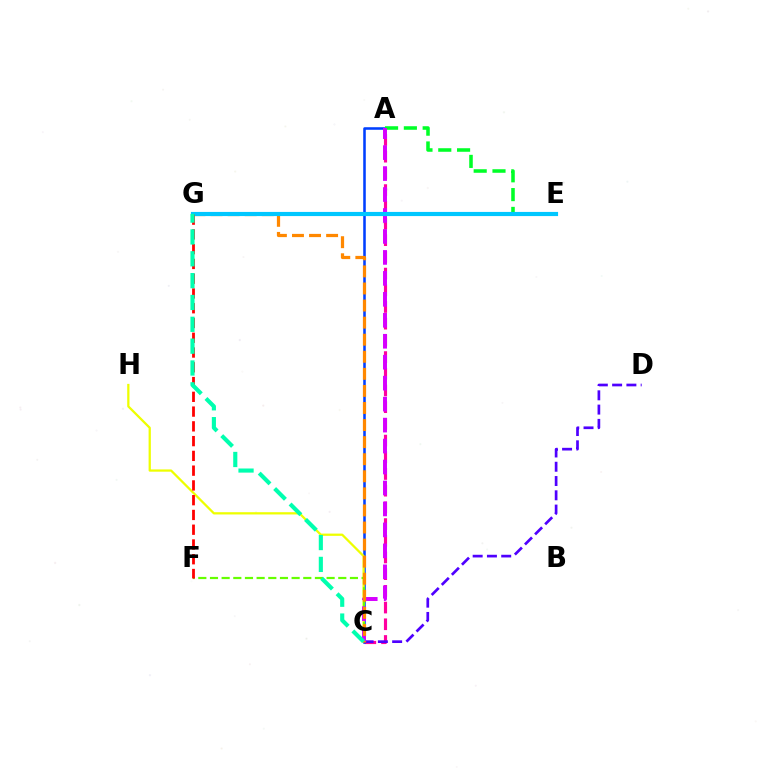{('A', 'C'): [{'color': '#ff00a0', 'line_style': 'dashed', 'thickness': 2.27}, {'color': '#003fff', 'line_style': 'solid', 'thickness': 1.84}, {'color': '#d600ff', 'line_style': 'dashed', 'thickness': 2.85}], ('C', 'H'): [{'color': '#eeff00', 'line_style': 'solid', 'thickness': 1.63}], ('C', 'F'): [{'color': '#66ff00', 'line_style': 'dashed', 'thickness': 1.58}], ('A', 'E'): [{'color': '#00ff27', 'line_style': 'dashed', 'thickness': 2.55}], ('C', 'D'): [{'color': '#4f00ff', 'line_style': 'dashed', 'thickness': 1.94}], ('C', 'G'): [{'color': '#ff8800', 'line_style': 'dashed', 'thickness': 2.32}, {'color': '#00ffaf', 'line_style': 'dashed', 'thickness': 2.97}], ('E', 'G'): [{'color': '#00c7ff', 'line_style': 'solid', 'thickness': 2.99}], ('F', 'G'): [{'color': '#ff0000', 'line_style': 'dashed', 'thickness': 2.01}]}